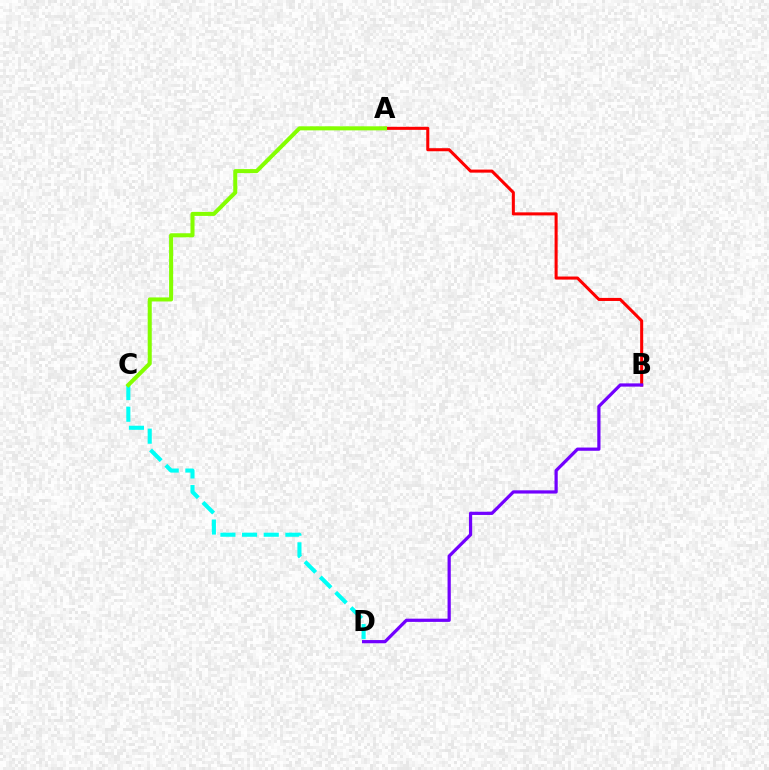{('A', 'B'): [{'color': '#ff0000', 'line_style': 'solid', 'thickness': 2.2}], ('C', 'D'): [{'color': '#00fff6', 'line_style': 'dashed', 'thickness': 2.94}], ('B', 'D'): [{'color': '#7200ff', 'line_style': 'solid', 'thickness': 2.32}], ('A', 'C'): [{'color': '#84ff00', 'line_style': 'solid', 'thickness': 2.91}]}